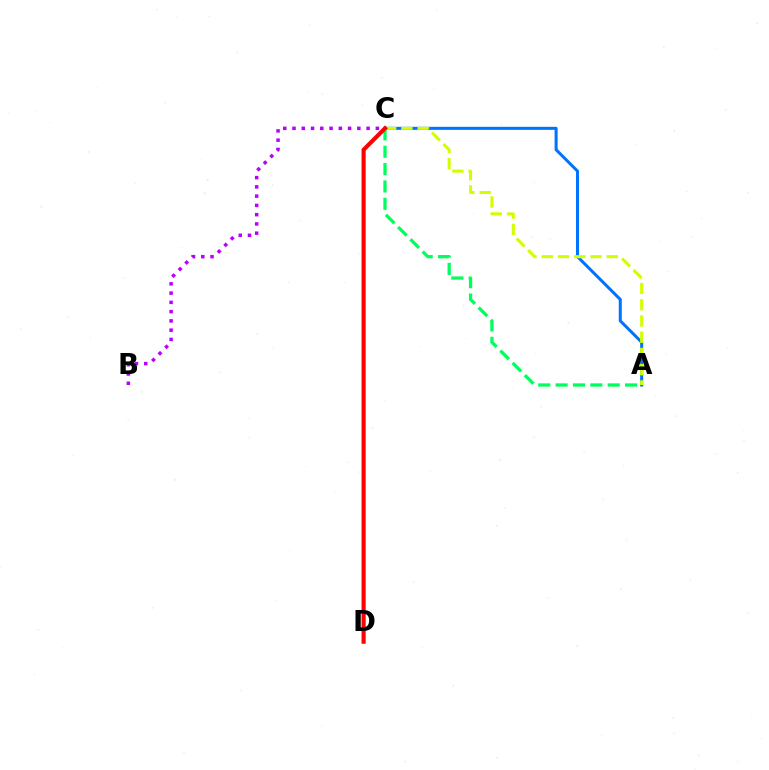{('A', 'C'): [{'color': '#0074ff', 'line_style': 'solid', 'thickness': 2.19}, {'color': '#d1ff00', 'line_style': 'dashed', 'thickness': 2.21}, {'color': '#00ff5c', 'line_style': 'dashed', 'thickness': 2.36}], ('B', 'C'): [{'color': '#b900ff', 'line_style': 'dotted', 'thickness': 2.52}], ('C', 'D'): [{'color': '#ff0000', 'line_style': 'solid', 'thickness': 2.98}]}